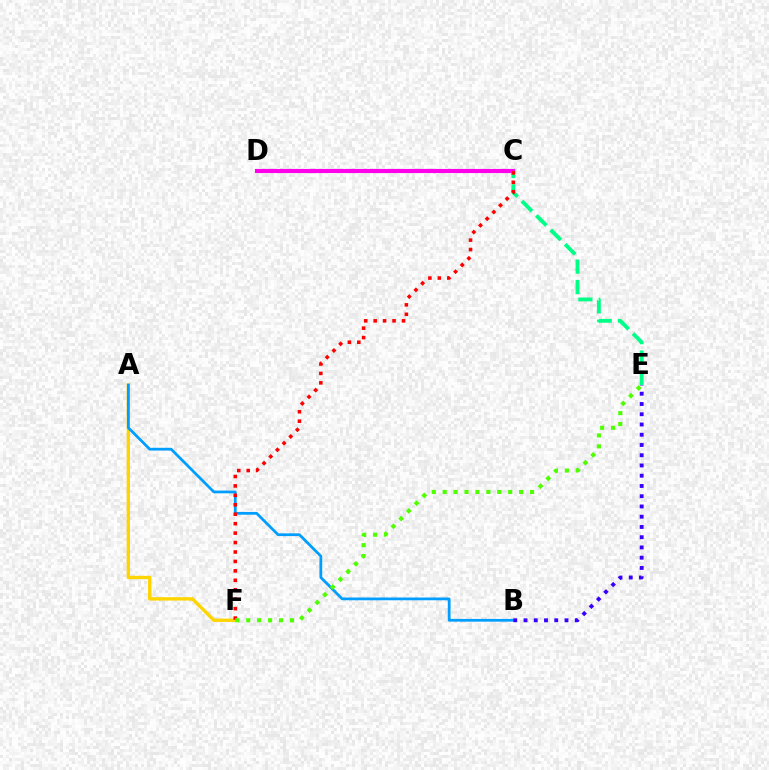{('A', 'F'): [{'color': '#ffd500', 'line_style': 'solid', 'thickness': 2.42}], ('A', 'B'): [{'color': '#009eff', 'line_style': 'solid', 'thickness': 1.98}], ('C', 'D'): [{'color': '#ff00ed', 'line_style': 'solid', 'thickness': 2.97}], ('C', 'E'): [{'color': '#00ff86', 'line_style': 'dashed', 'thickness': 2.77}], ('B', 'E'): [{'color': '#3700ff', 'line_style': 'dotted', 'thickness': 2.78}], ('C', 'F'): [{'color': '#ff0000', 'line_style': 'dotted', 'thickness': 2.56}], ('E', 'F'): [{'color': '#4fff00', 'line_style': 'dotted', 'thickness': 2.97}]}